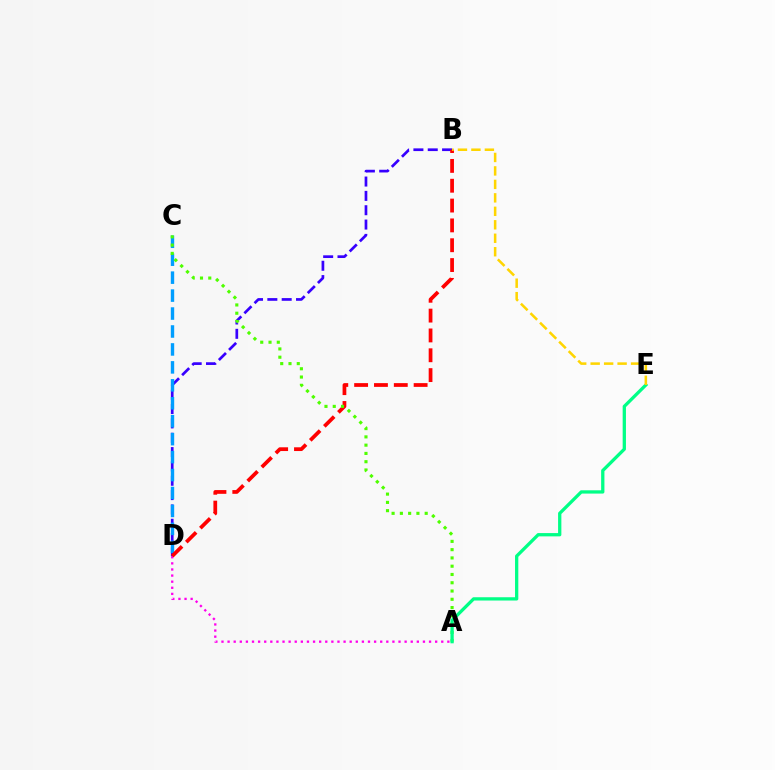{('A', 'D'): [{'color': '#ff00ed', 'line_style': 'dotted', 'thickness': 1.66}], ('B', 'D'): [{'color': '#3700ff', 'line_style': 'dashed', 'thickness': 1.95}, {'color': '#ff0000', 'line_style': 'dashed', 'thickness': 2.69}], ('C', 'D'): [{'color': '#009eff', 'line_style': 'dashed', 'thickness': 2.44}], ('A', 'C'): [{'color': '#4fff00', 'line_style': 'dotted', 'thickness': 2.25}], ('A', 'E'): [{'color': '#00ff86', 'line_style': 'solid', 'thickness': 2.36}], ('B', 'E'): [{'color': '#ffd500', 'line_style': 'dashed', 'thickness': 1.83}]}